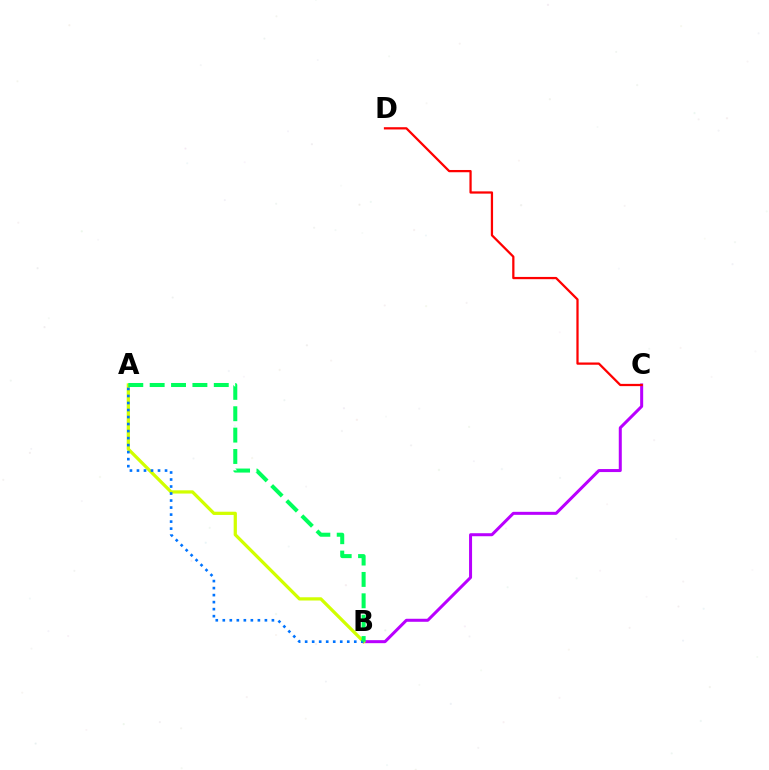{('B', 'C'): [{'color': '#b900ff', 'line_style': 'solid', 'thickness': 2.17}], ('A', 'B'): [{'color': '#d1ff00', 'line_style': 'solid', 'thickness': 2.33}, {'color': '#0074ff', 'line_style': 'dotted', 'thickness': 1.91}, {'color': '#00ff5c', 'line_style': 'dashed', 'thickness': 2.9}], ('C', 'D'): [{'color': '#ff0000', 'line_style': 'solid', 'thickness': 1.62}]}